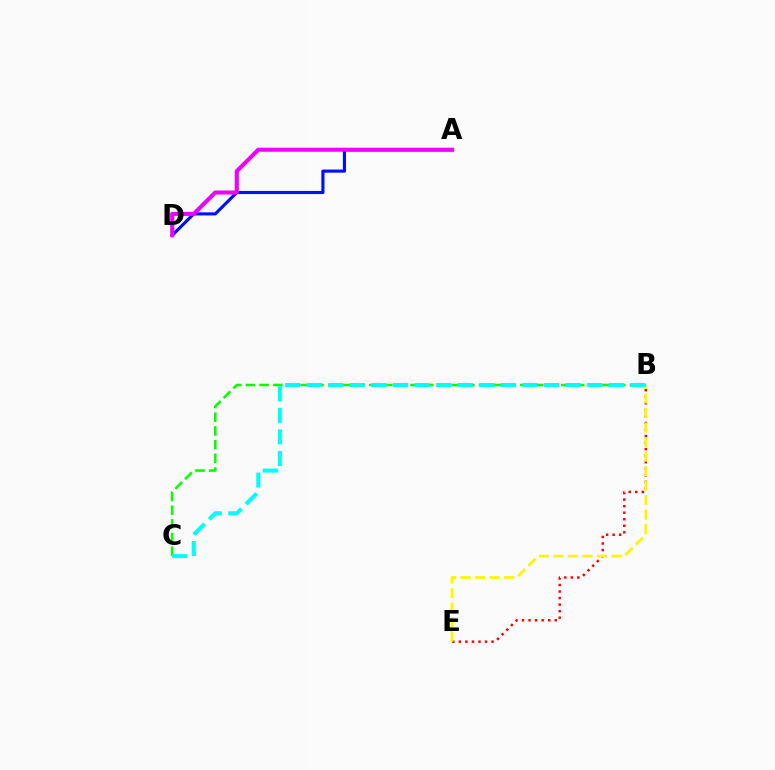{('B', 'E'): [{'color': '#ff0000', 'line_style': 'dotted', 'thickness': 1.78}, {'color': '#fcf500', 'line_style': 'dashed', 'thickness': 1.97}], ('A', 'D'): [{'color': '#0010ff', 'line_style': 'solid', 'thickness': 2.25}, {'color': '#ee00ff', 'line_style': 'solid', 'thickness': 2.92}], ('B', 'C'): [{'color': '#08ff00', 'line_style': 'dashed', 'thickness': 1.86}, {'color': '#00fff6', 'line_style': 'dashed', 'thickness': 2.93}]}